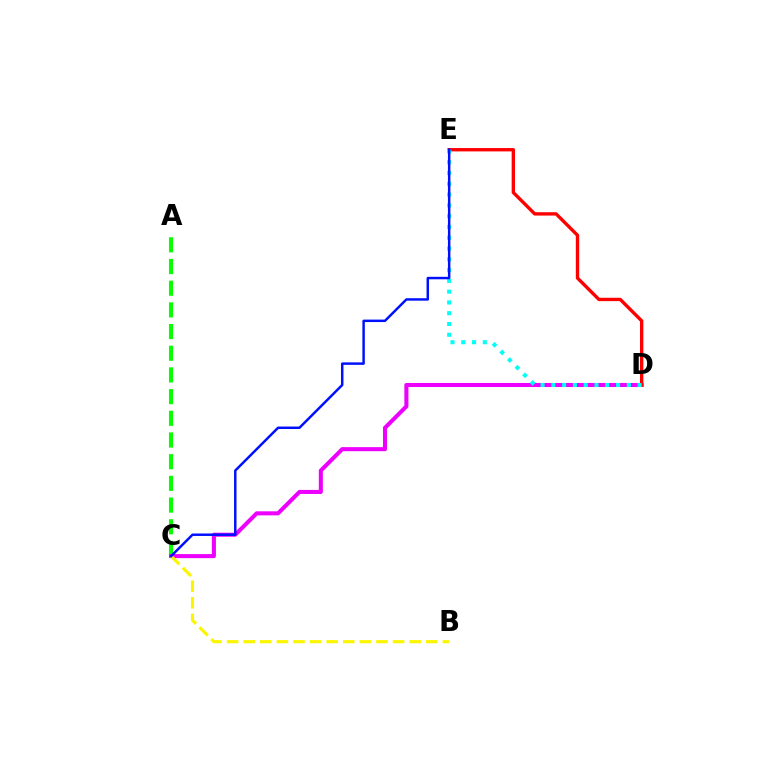{('A', 'C'): [{'color': '#08ff00', 'line_style': 'dashed', 'thickness': 2.95}], ('C', 'D'): [{'color': '#ee00ff', 'line_style': 'solid', 'thickness': 2.92}], ('D', 'E'): [{'color': '#ff0000', 'line_style': 'solid', 'thickness': 2.41}, {'color': '#00fff6', 'line_style': 'dotted', 'thickness': 2.93}], ('B', 'C'): [{'color': '#fcf500', 'line_style': 'dashed', 'thickness': 2.25}], ('C', 'E'): [{'color': '#0010ff', 'line_style': 'solid', 'thickness': 1.78}]}